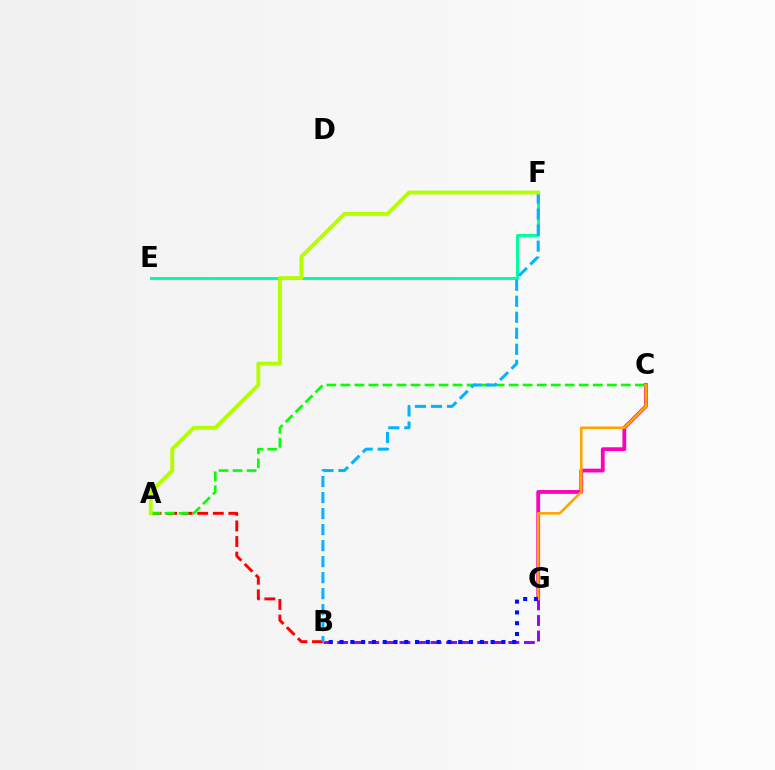{('C', 'G'): [{'color': '#ff00bd', 'line_style': 'solid', 'thickness': 2.73}, {'color': '#ffa500', 'line_style': 'solid', 'thickness': 1.9}], ('A', 'B'): [{'color': '#ff0000', 'line_style': 'dashed', 'thickness': 2.11}], ('A', 'C'): [{'color': '#08ff00', 'line_style': 'dashed', 'thickness': 1.9}], ('E', 'F'): [{'color': '#00ff9d', 'line_style': 'solid', 'thickness': 2.12}], ('B', 'G'): [{'color': '#9b00ff', 'line_style': 'dashed', 'thickness': 2.11}, {'color': '#0010ff', 'line_style': 'dotted', 'thickness': 2.93}], ('B', 'F'): [{'color': '#00b5ff', 'line_style': 'dashed', 'thickness': 2.18}], ('A', 'F'): [{'color': '#b3ff00', 'line_style': 'solid', 'thickness': 2.78}]}